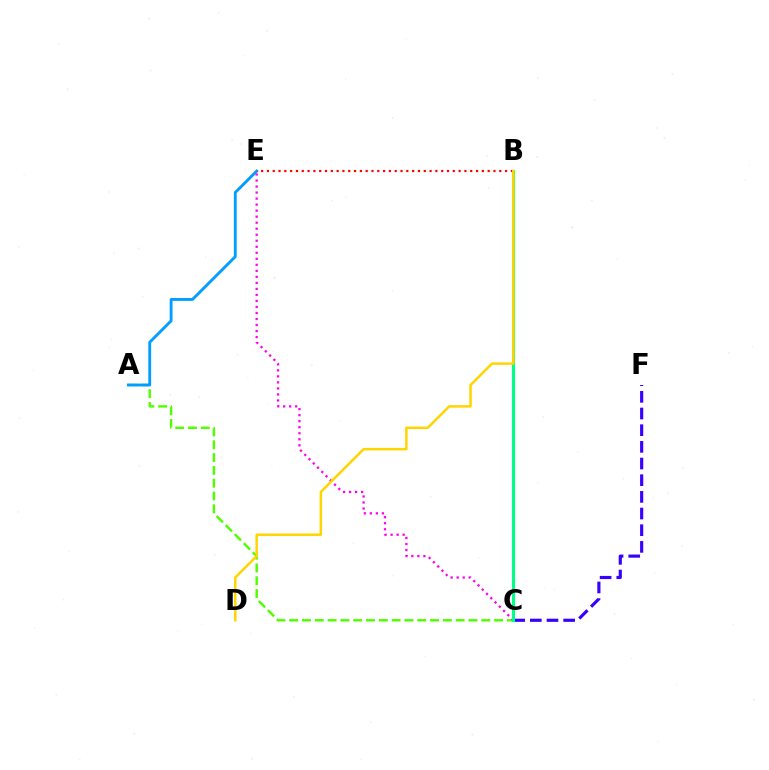{('A', 'C'): [{'color': '#4fff00', 'line_style': 'dashed', 'thickness': 1.74}], ('A', 'E'): [{'color': '#009eff', 'line_style': 'solid', 'thickness': 2.05}], ('C', 'F'): [{'color': '#3700ff', 'line_style': 'dashed', 'thickness': 2.26}], ('C', 'E'): [{'color': '#ff00ed', 'line_style': 'dotted', 'thickness': 1.64}], ('B', 'E'): [{'color': '#ff0000', 'line_style': 'dotted', 'thickness': 1.58}], ('B', 'C'): [{'color': '#00ff86', 'line_style': 'solid', 'thickness': 2.24}], ('B', 'D'): [{'color': '#ffd500', 'line_style': 'solid', 'thickness': 1.79}]}